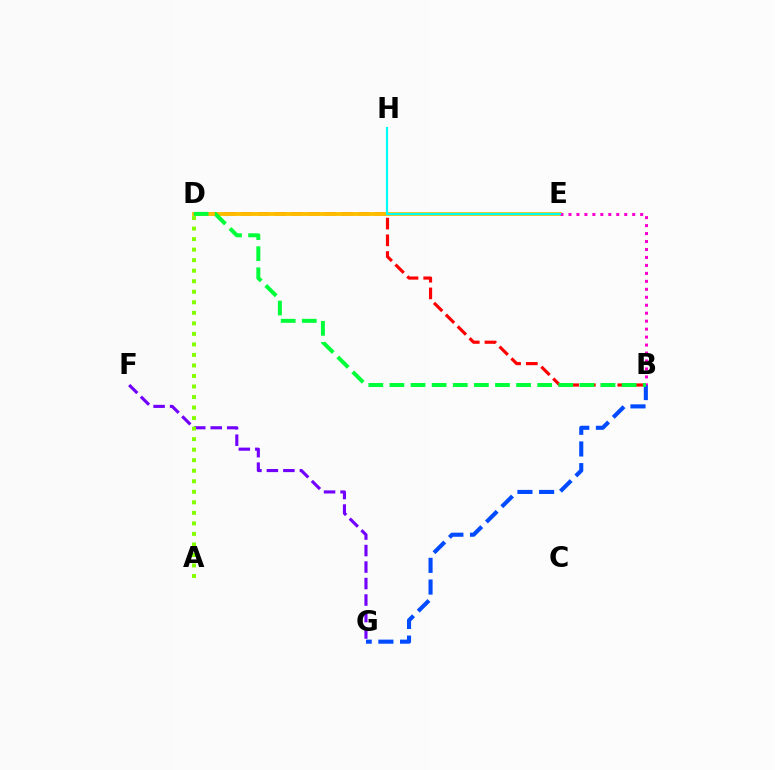{('B', 'D'): [{'color': '#ff0000', 'line_style': 'dashed', 'thickness': 2.27}, {'color': '#00ff39', 'line_style': 'dashed', 'thickness': 2.87}], ('B', 'G'): [{'color': '#004bff', 'line_style': 'dashed', 'thickness': 2.95}], ('D', 'E'): [{'color': '#ffbd00', 'line_style': 'solid', 'thickness': 2.75}], ('B', 'E'): [{'color': '#ff00cf', 'line_style': 'dotted', 'thickness': 2.16}], ('F', 'G'): [{'color': '#7200ff', 'line_style': 'dashed', 'thickness': 2.24}], ('E', 'H'): [{'color': '#00fff6', 'line_style': 'solid', 'thickness': 1.59}], ('A', 'D'): [{'color': '#84ff00', 'line_style': 'dotted', 'thickness': 2.86}]}